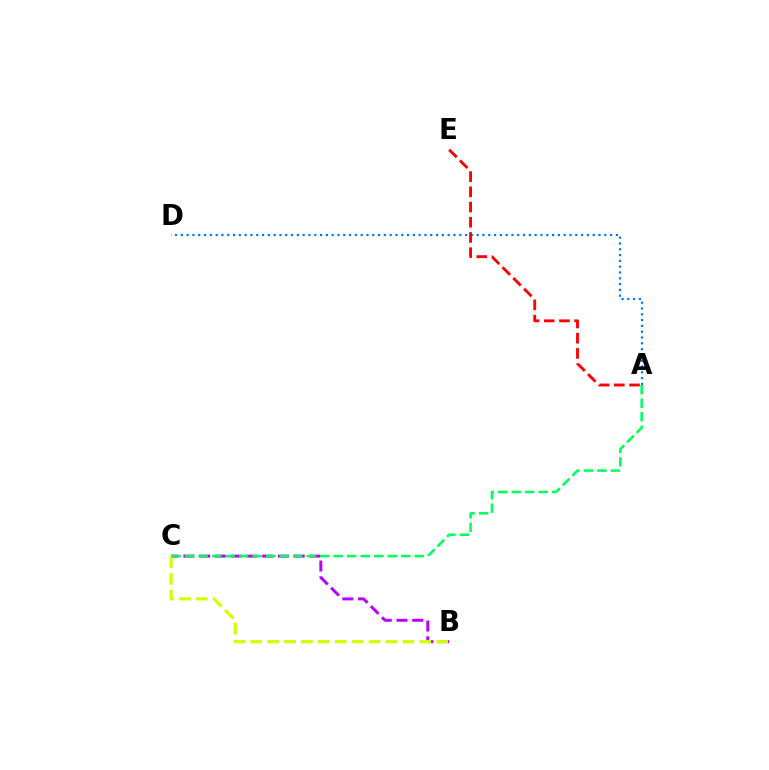{('B', 'C'): [{'color': '#b900ff', 'line_style': 'dashed', 'thickness': 2.14}, {'color': '#d1ff00', 'line_style': 'dashed', 'thickness': 2.3}], ('A', 'D'): [{'color': '#0074ff', 'line_style': 'dotted', 'thickness': 1.58}], ('A', 'C'): [{'color': '#00ff5c', 'line_style': 'dashed', 'thickness': 1.84}], ('A', 'E'): [{'color': '#ff0000', 'line_style': 'dashed', 'thickness': 2.07}]}